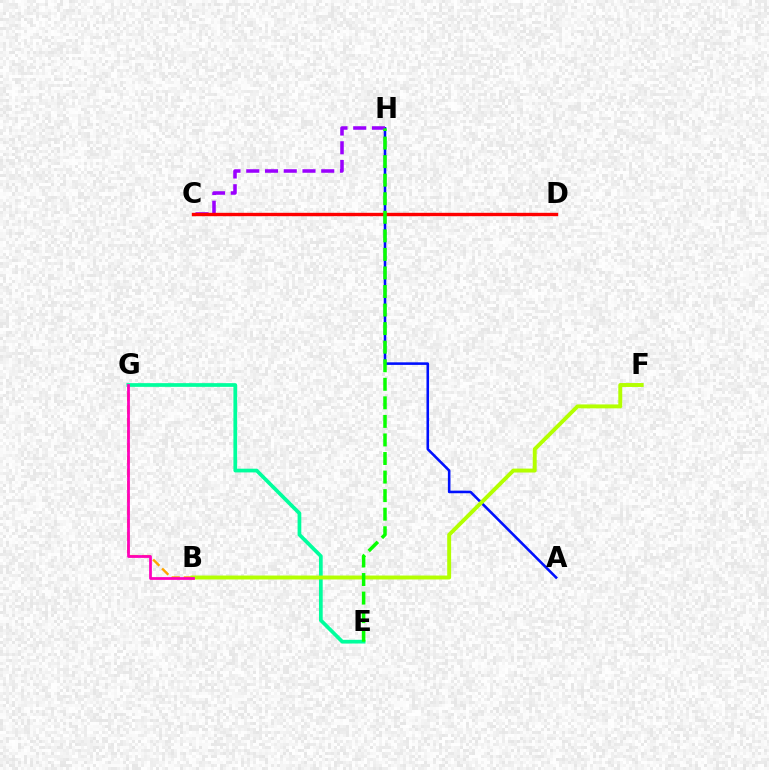{('B', 'G'): [{'color': '#ffa500', 'line_style': 'dashed', 'thickness': 1.72}, {'color': '#ff00bd', 'line_style': 'solid', 'thickness': 1.98}], ('A', 'H'): [{'color': '#0010ff', 'line_style': 'solid', 'thickness': 1.86}], ('C', 'D'): [{'color': '#00b5ff', 'line_style': 'dashed', 'thickness': 1.87}, {'color': '#ff0000', 'line_style': 'solid', 'thickness': 2.43}], ('E', 'G'): [{'color': '#00ff9d', 'line_style': 'solid', 'thickness': 2.68}], ('C', 'H'): [{'color': '#9b00ff', 'line_style': 'dashed', 'thickness': 2.55}], ('B', 'F'): [{'color': '#b3ff00', 'line_style': 'solid', 'thickness': 2.83}], ('E', 'H'): [{'color': '#08ff00', 'line_style': 'dashed', 'thickness': 2.52}]}